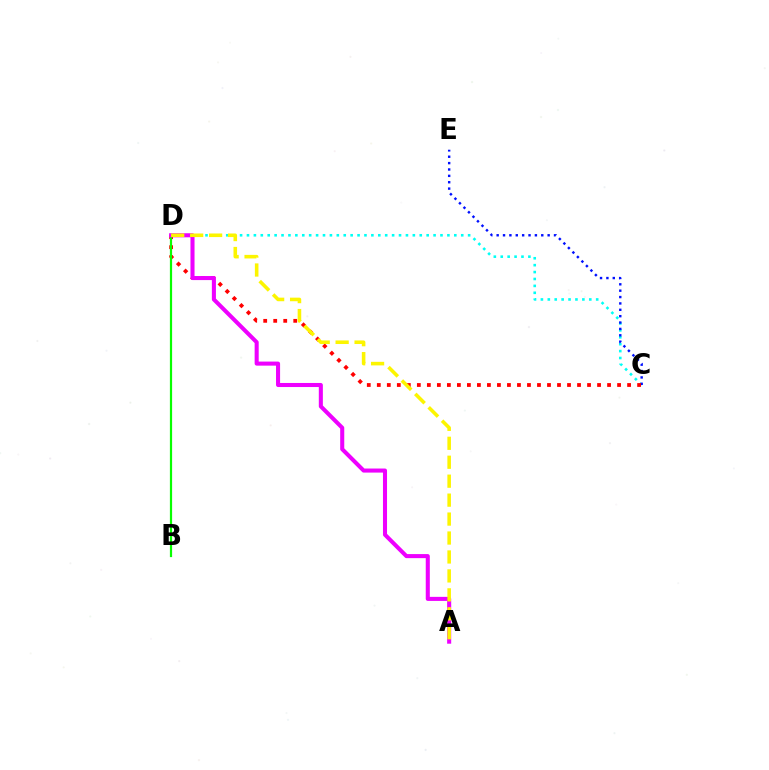{('C', 'D'): [{'color': '#00fff6', 'line_style': 'dotted', 'thickness': 1.88}, {'color': '#ff0000', 'line_style': 'dotted', 'thickness': 2.72}], ('C', 'E'): [{'color': '#0010ff', 'line_style': 'dotted', 'thickness': 1.73}], ('B', 'D'): [{'color': '#08ff00', 'line_style': 'solid', 'thickness': 1.59}], ('A', 'D'): [{'color': '#ee00ff', 'line_style': 'solid', 'thickness': 2.92}, {'color': '#fcf500', 'line_style': 'dashed', 'thickness': 2.57}]}